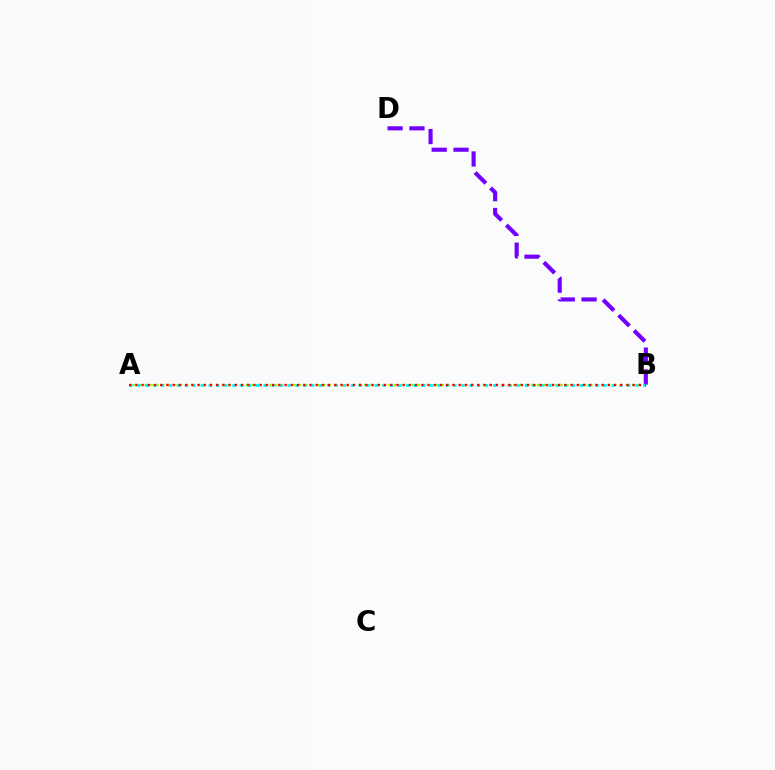{('B', 'D'): [{'color': '#7200ff', 'line_style': 'dashed', 'thickness': 2.96}], ('A', 'B'): [{'color': '#84ff00', 'line_style': 'dotted', 'thickness': 1.62}, {'color': '#00fff6', 'line_style': 'dotted', 'thickness': 2.15}, {'color': '#ff0000', 'line_style': 'dotted', 'thickness': 1.69}]}